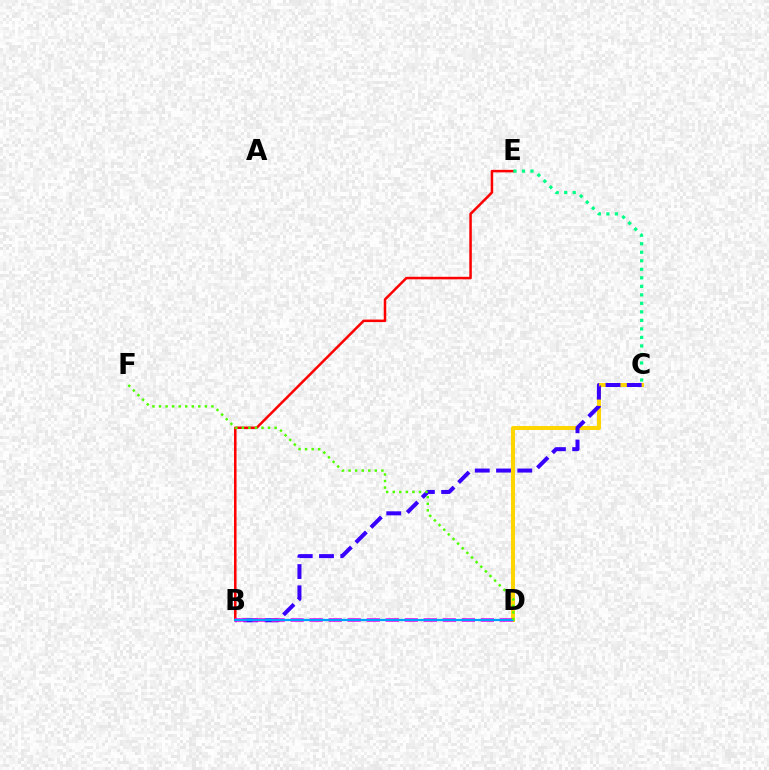{('C', 'D'): [{'color': '#ffd500', 'line_style': 'solid', 'thickness': 2.88}], ('B', 'E'): [{'color': '#ff0000', 'line_style': 'solid', 'thickness': 1.81}], ('C', 'E'): [{'color': '#00ff86', 'line_style': 'dotted', 'thickness': 2.31}], ('B', 'C'): [{'color': '#3700ff', 'line_style': 'dashed', 'thickness': 2.89}], ('B', 'D'): [{'color': '#ff00ed', 'line_style': 'dashed', 'thickness': 2.58}, {'color': '#009eff', 'line_style': 'solid', 'thickness': 1.62}], ('D', 'F'): [{'color': '#4fff00', 'line_style': 'dotted', 'thickness': 1.78}]}